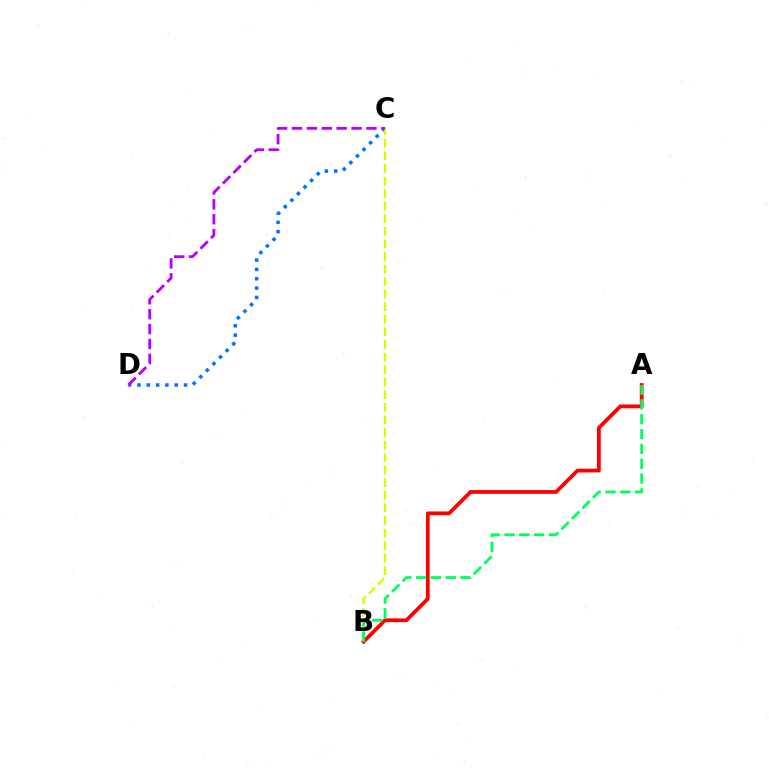{('A', 'B'): [{'color': '#ff0000', 'line_style': 'solid', 'thickness': 2.71}, {'color': '#00ff5c', 'line_style': 'dashed', 'thickness': 2.02}], ('C', 'D'): [{'color': '#0074ff', 'line_style': 'dotted', 'thickness': 2.53}, {'color': '#b900ff', 'line_style': 'dashed', 'thickness': 2.02}], ('B', 'C'): [{'color': '#d1ff00', 'line_style': 'dashed', 'thickness': 1.71}]}